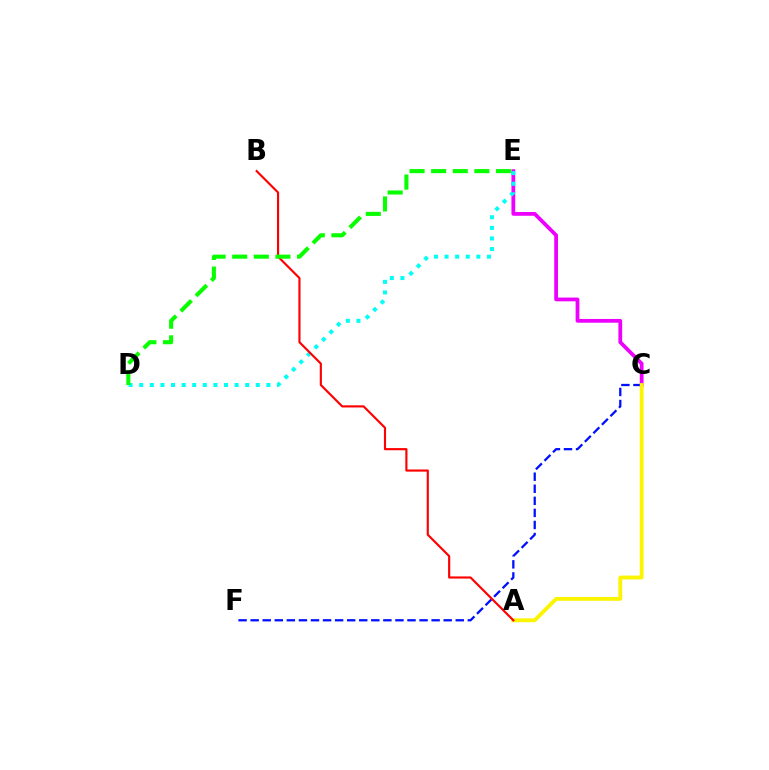{('C', 'E'): [{'color': '#ee00ff', 'line_style': 'solid', 'thickness': 2.71}], ('C', 'F'): [{'color': '#0010ff', 'line_style': 'dashed', 'thickness': 1.64}], ('D', 'E'): [{'color': '#00fff6', 'line_style': 'dotted', 'thickness': 2.88}, {'color': '#08ff00', 'line_style': 'dashed', 'thickness': 2.94}], ('A', 'C'): [{'color': '#fcf500', 'line_style': 'solid', 'thickness': 2.75}], ('A', 'B'): [{'color': '#ff0000', 'line_style': 'solid', 'thickness': 1.54}]}